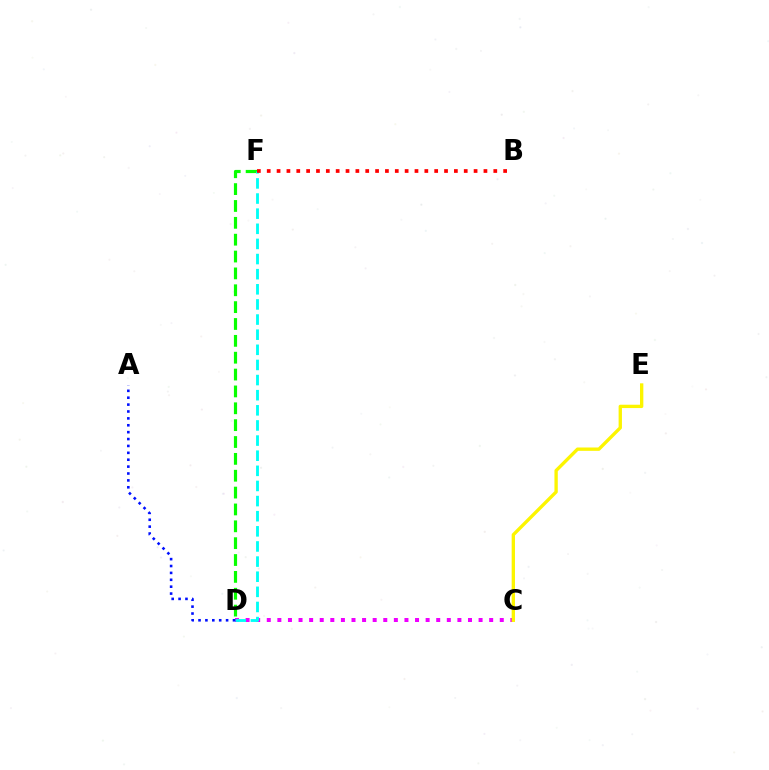{('D', 'F'): [{'color': '#08ff00', 'line_style': 'dashed', 'thickness': 2.29}, {'color': '#00fff6', 'line_style': 'dashed', 'thickness': 2.05}], ('C', 'D'): [{'color': '#ee00ff', 'line_style': 'dotted', 'thickness': 2.88}], ('C', 'E'): [{'color': '#fcf500', 'line_style': 'solid', 'thickness': 2.4}], ('B', 'F'): [{'color': '#ff0000', 'line_style': 'dotted', 'thickness': 2.68}], ('A', 'D'): [{'color': '#0010ff', 'line_style': 'dotted', 'thickness': 1.87}]}